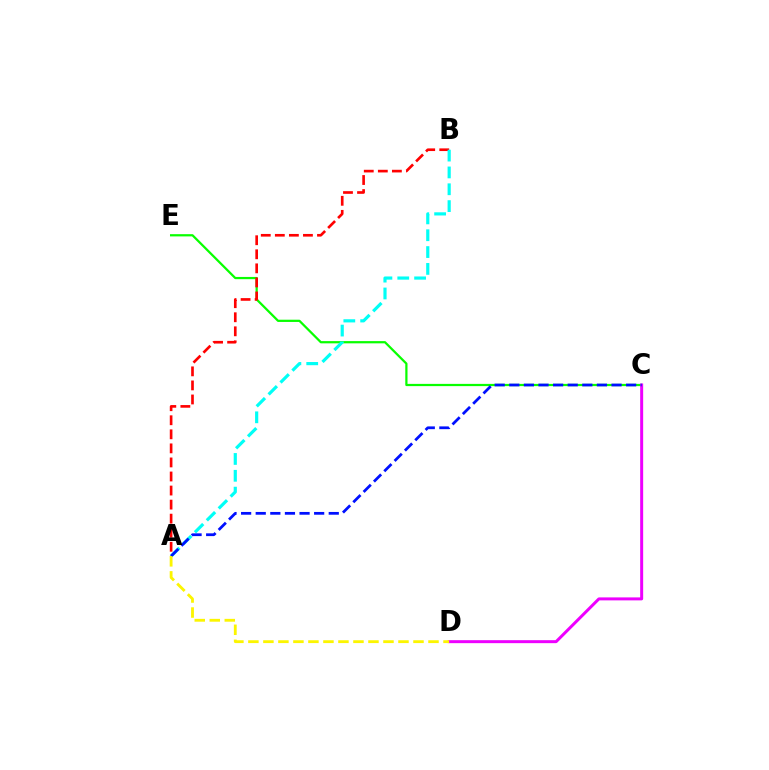{('C', 'E'): [{'color': '#08ff00', 'line_style': 'solid', 'thickness': 1.61}], ('A', 'B'): [{'color': '#ff0000', 'line_style': 'dashed', 'thickness': 1.91}, {'color': '#00fff6', 'line_style': 'dashed', 'thickness': 2.29}], ('C', 'D'): [{'color': '#ee00ff', 'line_style': 'solid', 'thickness': 2.15}], ('A', 'C'): [{'color': '#0010ff', 'line_style': 'dashed', 'thickness': 1.98}], ('A', 'D'): [{'color': '#fcf500', 'line_style': 'dashed', 'thickness': 2.04}]}